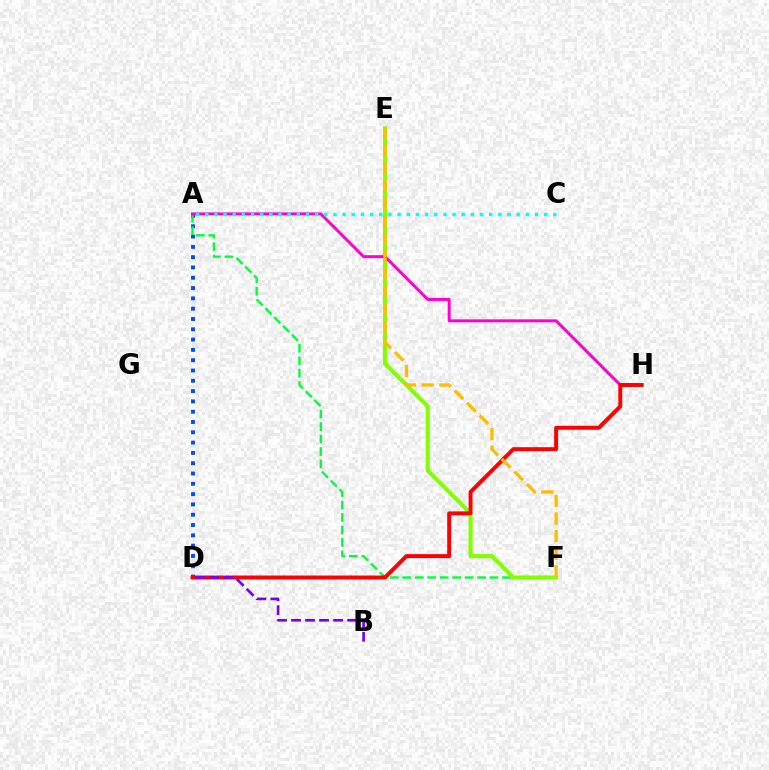{('A', 'D'): [{'color': '#004bff', 'line_style': 'dotted', 'thickness': 2.8}], ('A', 'F'): [{'color': '#00ff39', 'line_style': 'dashed', 'thickness': 1.69}], ('E', 'F'): [{'color': '#84ff00', 'line_style': 'solid', 'thickness': 2.96}, {'color': '#ffbd00', 'line_style': 'dashed', 'thickness': 2.4}], ('A', 'H'): [{'color': '#ff00cf', 'line_style': 'solid', 'thickness': 2.14}], ('D', 'H'): [{'color': '#ff0000', 'line_style': 'solid', 'thickness': 2.84}], ('B', 'D'): [{'color': '#7200ff', 'line_style': 'dashed', 'thickness': 1.9}], ('A', 'C'): [{'color': '#00fff6', 'line_style': 'dotted', 'thickness': 2.49}]}